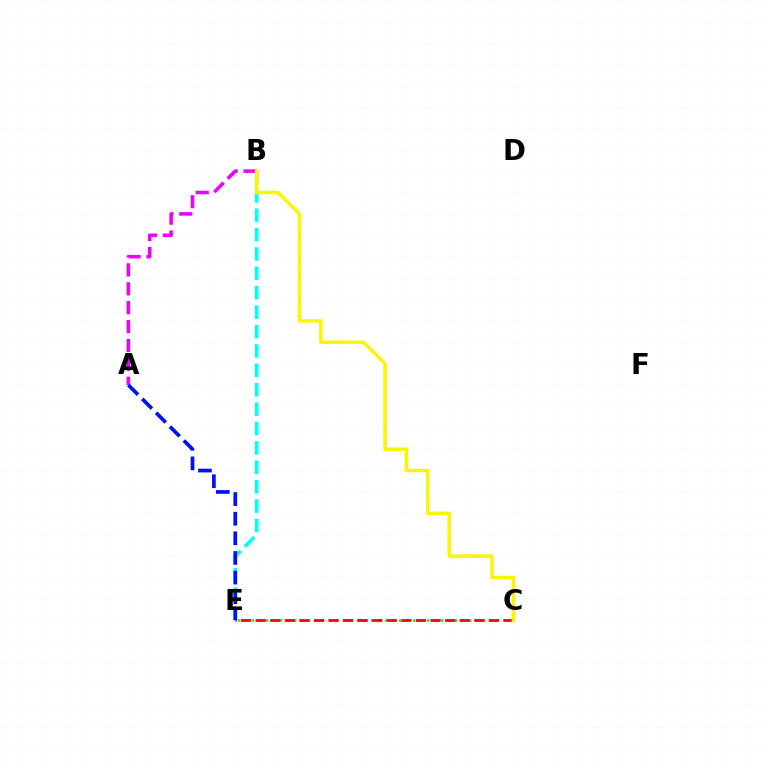{('A', 'B'): [{'color': '#ee00ff', 'line_style': 'dashed', 'thickness': 2.57}], ('B', 'E'): [{'color': '#00fff6', 'line_style': 'dashed', 'thickness': 2.63}], ('C', 'E'): [{'color': '#08ff00', 'line_style': 'dotted', 'thickness': 1.9}, {'color': '#ff0000', 'line_style': 'dashed', 'thickness': 1.98}], ('B', 'C'): [{'color': '#fcf500', 'line_style': 'solid', 'thickness': 2.48}], ('A', 'E'): [{'color': '#0010ff', 'line_style': 'dashed', 'thickness': 2.67}]}